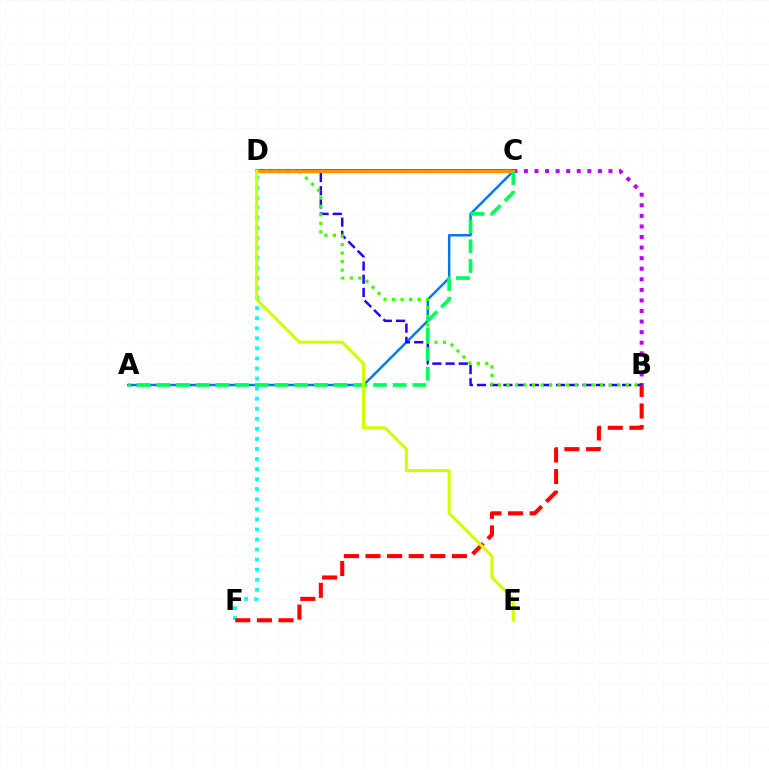{('B', 'C'): [{'color': '#b900ff', 'line_style': 'dotted', 'thickness': 2.87}], ('C', 'D'): [{'color': '#ff00ac', 'line_style': 'solid', 'thickness': 2.73}, {'color': '#ff9400', 'line_style': 'solid', 'thickness': 2.44}], ('D', 'F'): [{'color': '#00fff6', 'line_style': 'dotted', 'thickness': 2.73}], ('A', 'C'): [{'color': '#0074ff', 'line_style': 'solid', 'thickness': 1.76}, {'color': '#00ff5c', 'line_style': 'dashed', 'thickness': 2.68}], ('B', 'D'): [{'color': '#2500ff', 'line_style': 'dashed', 'thickness': 1.79}, {'color': '#3dff00', 'line_style': 'dotted', 'thickness': 2.32}], ('B', 'F'): [{'color': '#ff0000', 'line_style': 'dashed', 'thickness': 2.93}], ('D', 'E'): [{'color': '#d1ff00', 'line_style': 'solid', 'thickness': 2.2}]}